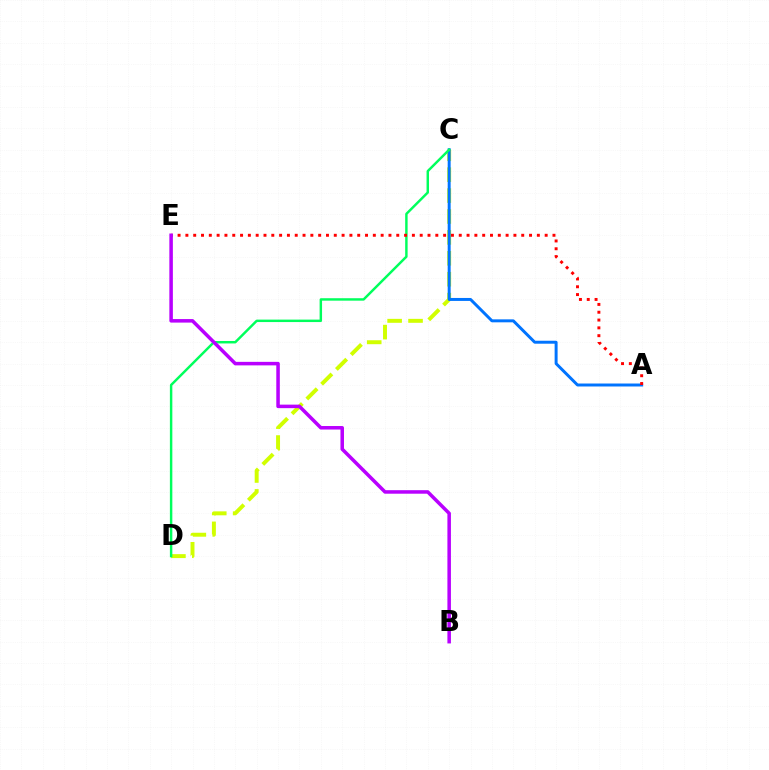{('C', 'D'): [{'color': '#d1ff00', 'line_style': 'dashed', 'thickness': 2.84}, {'color': '#00ff5c', 'line_style': 'solid', 'thickness': 1.77}], ('A', 'C'): [{'color': '#0074ff', 'line_style': 'solid', 'thickness': 2.14}], ('A', 'E'): [{'color': '#ff0000', 'line_style': 'dotted', 'thickness': 2.12}], ('B', 'E'): [{'color': '#b900ff', 'line_style': 'solid', 'thickness': 2.54}]}